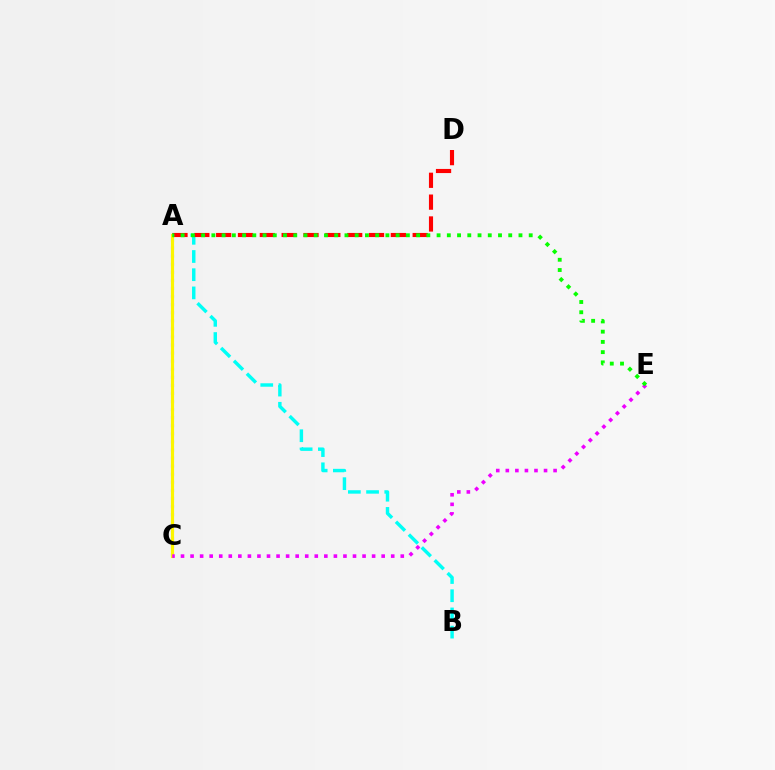{('A', 'B'): [{'color': '#00fff6', 'line_style': 'dashed', 'thickness': 2.47}], ('A', 'D'): [{'color': '#ff0000', 'line_style': 'dashed', 'thickness': 2.97}], ('A', 'C'): [{'color': '#0010ff', 'line_style': 'dotted', 'thickness': 2.19}, {'color': '#fcf500', 'line_style': 'solid', 'thickness': 2.28}], ('C', 'E'): [{'color': '#ee00ff', 'line_style': 'dotted', 'thickness': 2.6}], ('A', 'E'): [{'color': '#08ff00', 'line_style': 'dotted', 'thickness': 2.78}]}